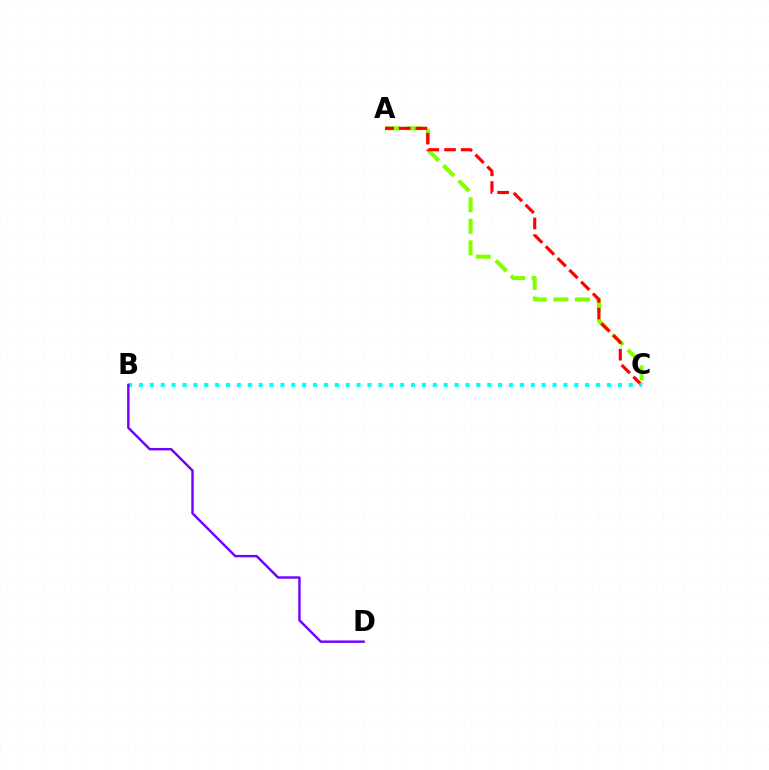{('A', 'C'): [{'color': '#84ff00', 'line_style': 'dashed', 'thickness': 2.93}, {'color': '#ff0000', 'line_style': 'dashed', 'thickness': 2.26}], ('B', 'C'): [{'color': '#00fff6', 'line_style': 'dotted', 'thickness': 2.96}], ('B', 'D'): [{'color': '#7200ff', 'line_style': 'solid', 'thickness': 1.75}]}